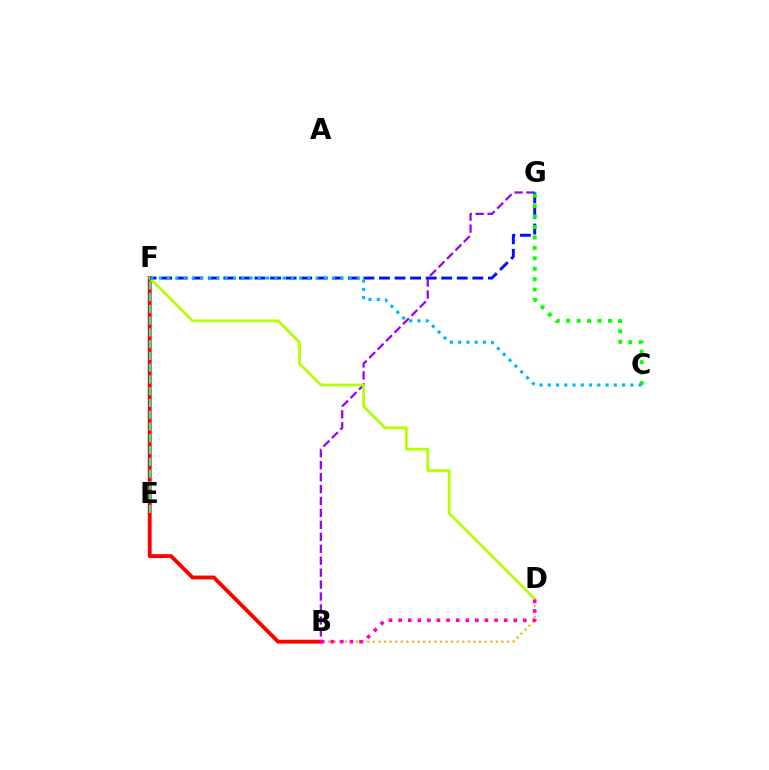{('B', 'F'): [{'color': '#ff0000', 'line_style': 'solid', 'thickness': 2.79}], ('B', 'G'): [{'color': '#9b00ff', 'line_style': 'dashed', 'thickness': 1.62}], ('E', 'F'): [{'color': '#00ff9d', 'line_style': 'dashed', 'thickness': 1.6}], ('D', 'F'): [{'color': '#b3ff00', 'line_style': 'solid', 'thickness': 1.97}], ('F', 'G'): [{'color': '#0010ff', 'line_style': 'dashed', 'thickness': 2.11}], ('C', 'G'): [{'color': '#08ff00', 'line_style': 'dotted', 'thickness': 2.84}], ('B', 'D'): [{'color': '#ffa500', 'line_style': 'dotted', 'thickness': 1.52}, {'color': '#ff00bd', 'line_style': 'dotted', 'thickness': 2.61}], ('C', 'F'): [{'color': '#00b5ff', 'line_style': 'dotted', 'thickness': 2.24}]}